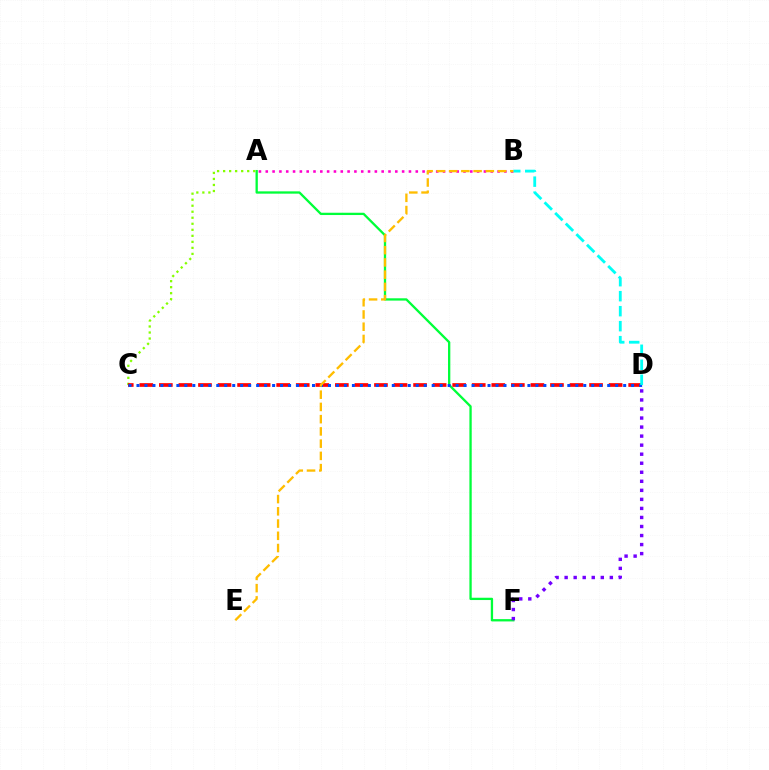{('A', 'F'): [{'color': '#00ff39', 'line_style': 'solid', 'thickness': 1.66}], ('A', 'C'): [{'color': '#84ff00', 'line_style': 'dotted', 'thickness': 1.64}], ('A', 'B'): [{'color': '#ff00cf', 'line_style': 'dotted', 'thickness': 1.85}], ('C', 'D'): [{'color': '#ff0000', 'line_style': 'dashed', 'thickness': 2.66}, {'color': '#004bff', 'line_style': 'dotted', 'thickness': 2.17}], ('B', 'D'): [{'color': '#00fff6', 'line_style': 'dashed', 'thickness': 2.04}], ('B', 'E'): [{'color': '#ffbd00', 'line_style': 'dashed', 'thickness': 1.66}], ('D', 'F'): [{'color': '#7200ff', 'line_style': 'dotted', 'thickness': 2.46}]}